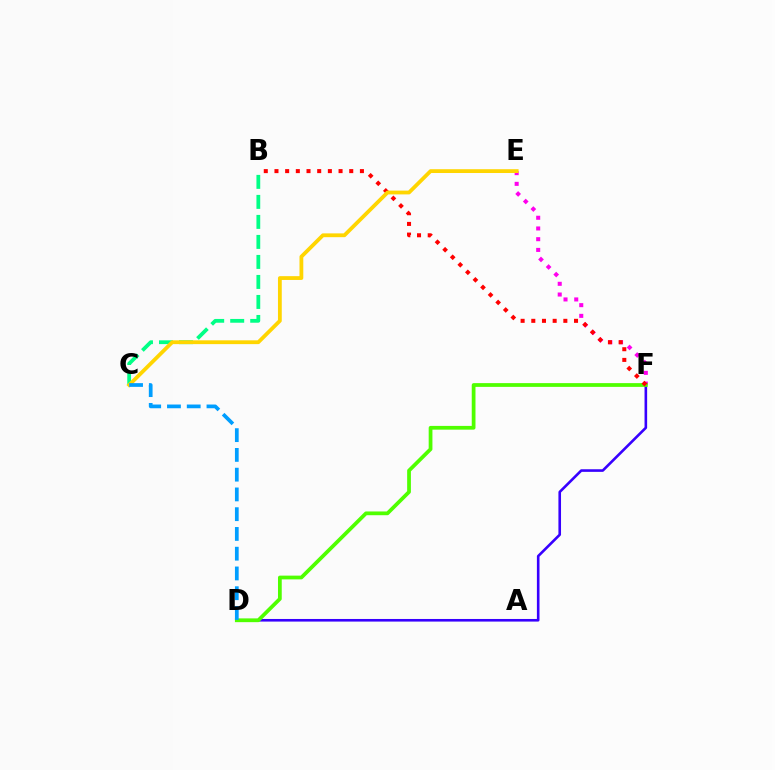{('D', 'F'): [{'color': '#3700ff', 'line_style': 'solid', 'thickness': 1.88}, {'color': '#4fff00', 'line_style': 'solid', 'thickness': 2.7}], ('E', 'F'): [{'color': '#ff00ed', 'line_style': 'dotted', 'thickness': 2.91}], ('B', 'C'): [{'color': '#00ff86', 'line_style': 'dashed', 'thickness': 2.72}], ('B', 'F'): [{'color': '#ff0000', 'line_style': 'dotted', 'thickness': 2.9}], ('C', 'E'): [{'color': '#ffd500', 'line_style': 'solid', 'thickness': 2.73}], ('C', 'D'): [{'color': '#009eff', 'line_style': 'dashed', 'thickness': 2.68}]}